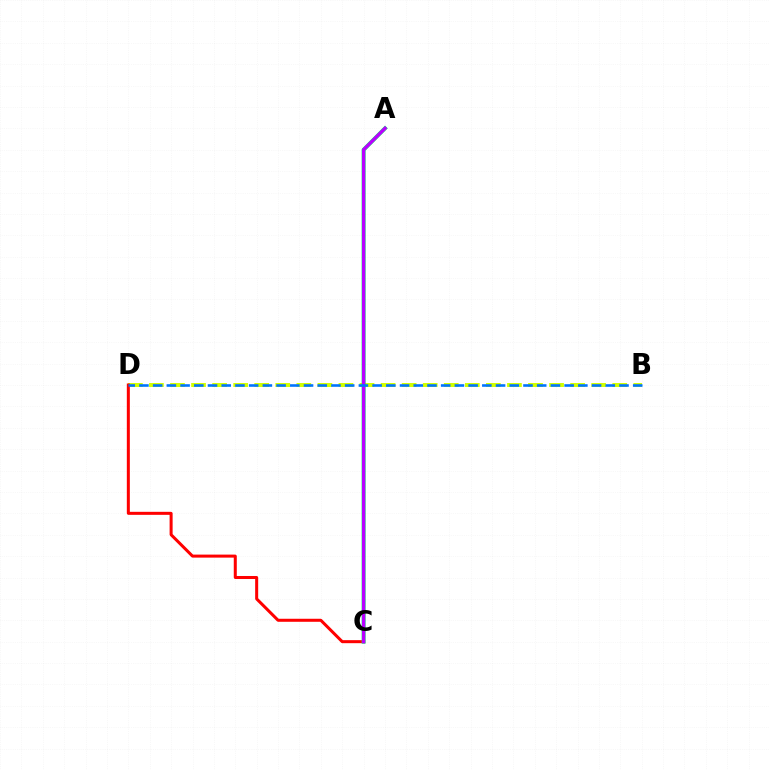{('B', 'D'): [{'color': '#d1ff00', 'line_style': 'dashed', 'thickness': 2.86}, {'color': '#0074ff', 'line_style': 'dashed', 'thickness': 1.86}], ('C', 'D'): [{'color': '#ff0000', 'line_style': 'solid', 'thickness': 2.18}], ('A', 'C'): [{'color': '#00ff5c', 'line_style': 'solid', 'thickness': 2.82}, {'color': '#b900ff', 'line_style': 'solid', 'thickness': 2.41}]}